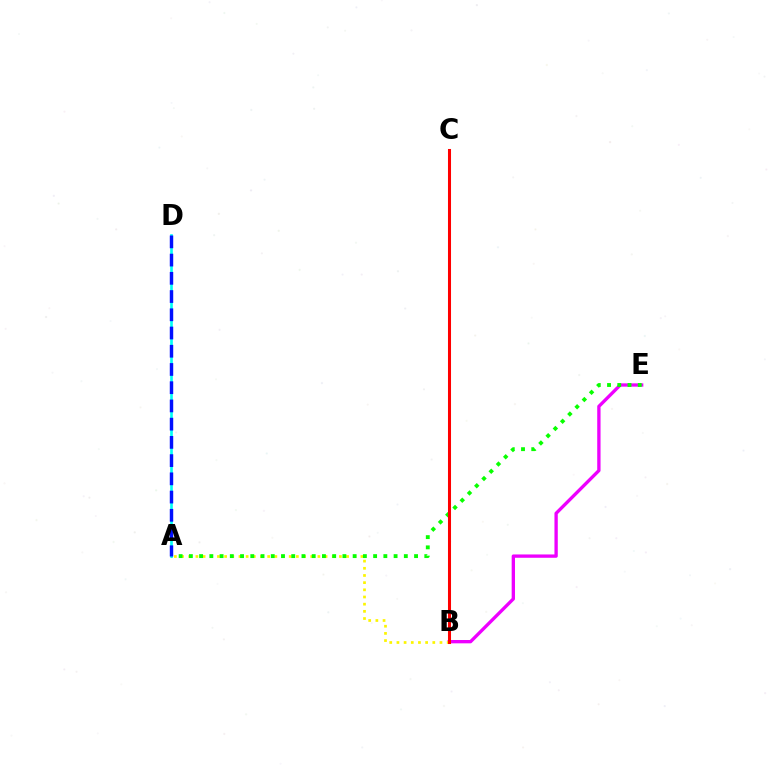{('B', 'E'): [{'color': '#ee00ff', 'line_style': 'solid', 'thickness': 2.4}], ('A', 'B'): [{'color': '#fcf500', 'line_style': 'dotted', 'thickness': 1.95}], ('A', 'E'): [{'color': '#08ff00', 'line_style': 'dotted', 'thickness': 2.78}], ('B', 'C'): [{'color': '#ff0000', 'line_style': 'solid', 'thickness': 2.19}], ('A', 'D'): [{'color': '#00fff6', 'line_style': 'solid', 'thickness': 1.91}, {'color': '#0010ff', 'line_style': 'dashed', 'thickness': 2.48}]}